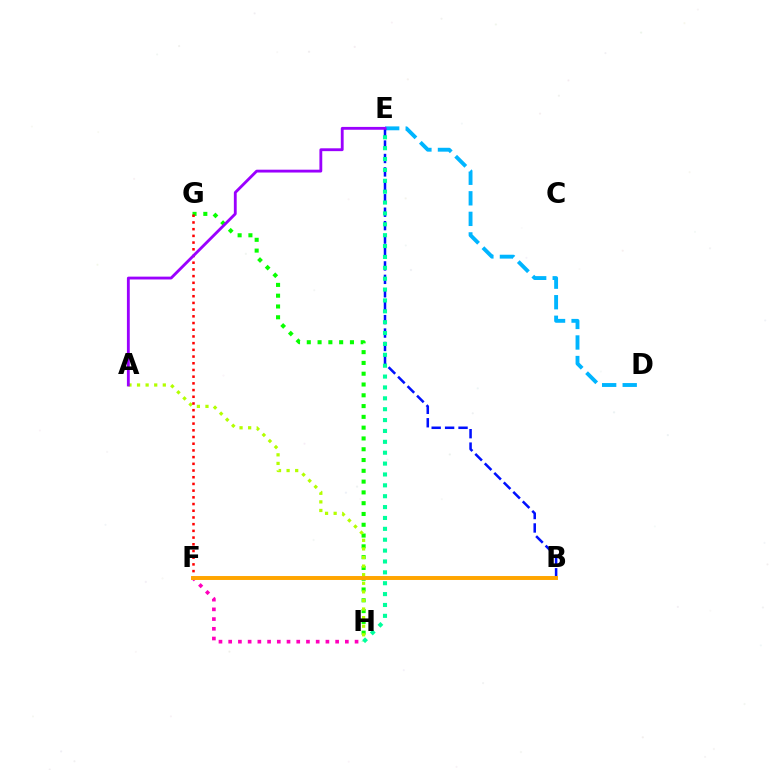{('G', 'H'): [{'color': '#08ff00', 'line_style': 'dotted', 'thickness': 2.93}], ('D', 'E'): [{'color': '#00b5ff', 'line_style': 'dashed', 'thickness': 2.79}], ('B', 'E'): [{'color': '#0010ff', 'line_style': 'dashed', 'thickness': 1.82}], ('A', 'H'): [{'color': '#b3ff00', 'line_style': 'dotted', 'thickness': 2.33}], ('F', 'H'): [{'color': '#ff00bd', 'line_style': 'dotted', 'thickness': 2.64}], ('F', 'G'): [{'color': '#ff0000', 'line_style': 'dotted', 'thickness': 1.82}], ('B', 'F'): [{'color': '#ffa500', 'line_style': 'solid', 'thickness': 2.84}], ('E', 'H'): [{'color': '#00ff9d', 'line_style': 'dotted', 'thickness': 2.95}], ('A', 'E'): [{'color': '#9b00ff', 'line_style': 'solid', 'thickness': 2.04}]}